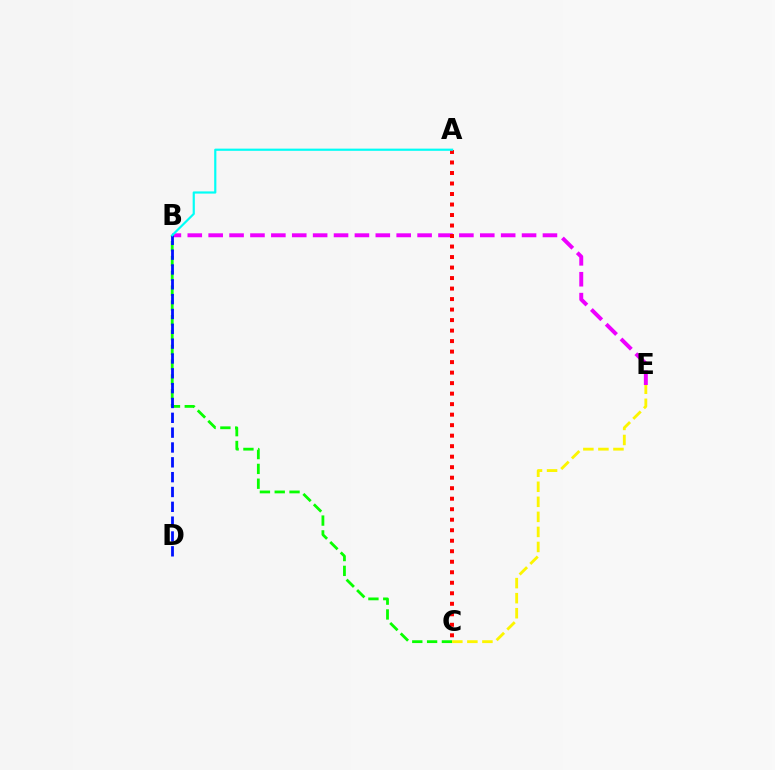{('B', 'E'): [{'color': '#ee00ff', 'line_style': 'dashed', 'thickness': 2.84}], ('B', 'C'): [{'color': '#08ff00', 'line_style': 'dashed', 'thickness': 2.01}], ('A', 'C'): [{'color': '#ff0000', 'line_style': 'dotted', 'thickness': 2.85}], ('B', 'D'): [{'color': '#0010ff', 'line_style': 'dashed', 'thickness': 2.02}], ('A', 'B'): [{'color': '#00fff6', 'line_style': 'solid', 'thickness': 1.58}], ('C', 'E'): [{'color': '#fcf500', 'line_style': 'dashed', 'thickness': 2.04}]}